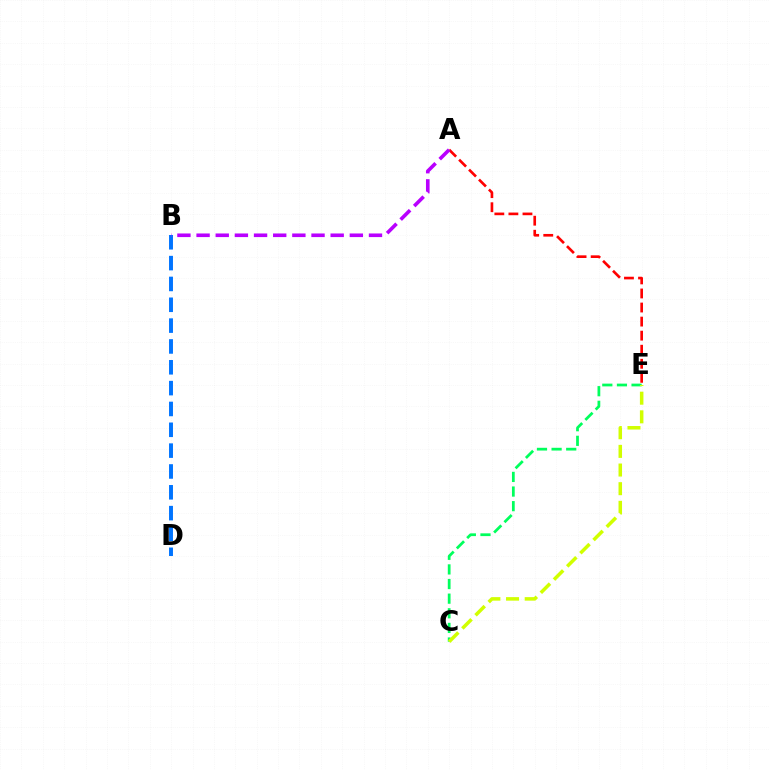{('A', 'E'): [{'color': '#ff0000', 'line_style': 'dashed', 'thickness': 1.91}], ('C', 'E'): [{'color': '#00ff5c', 'line_style': 'dashed', 'thickness': 1.99}, {'color': '#d1ff00', 'line_style': 'dashed', 'thickness': 2.53}], ('B', 'D'): [{'color': '#0074ff', 'line_style': 'dashed', 'thickness': 2.83}], ('A', 'B'): [{'color': '#b900ff', 'line_style': 'dashed', 'thickness': 2.6}]}